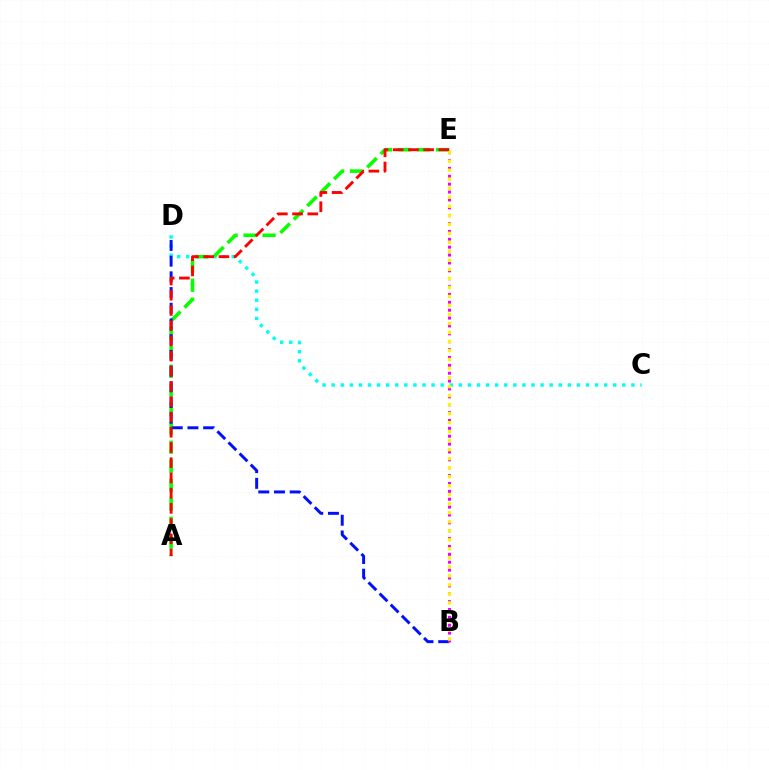{('C', 'D'): [{'color': '#00fff6', 'line_style': 'dotted', 'thickness': 2.47}], ('A', 'E'): [{'color': '#08ff00', 'line_style': 'dashed', 'thickness': 2.58}, {'color': '#ff0000', 'line_style': 'dashed', 'thickness': 2.07}], ('B', 'D'): [{'color': '#0010ff', 'line_style': 'dashed', 'thickness': 2.13}], ('B', 'E'): [{'color': '#ee00ff', 'line_style': 'dotted', 'thickness': 2.14}, {'color': '#fcf500', 'line_style': 'dotted', 'thickness': 2.45}]}